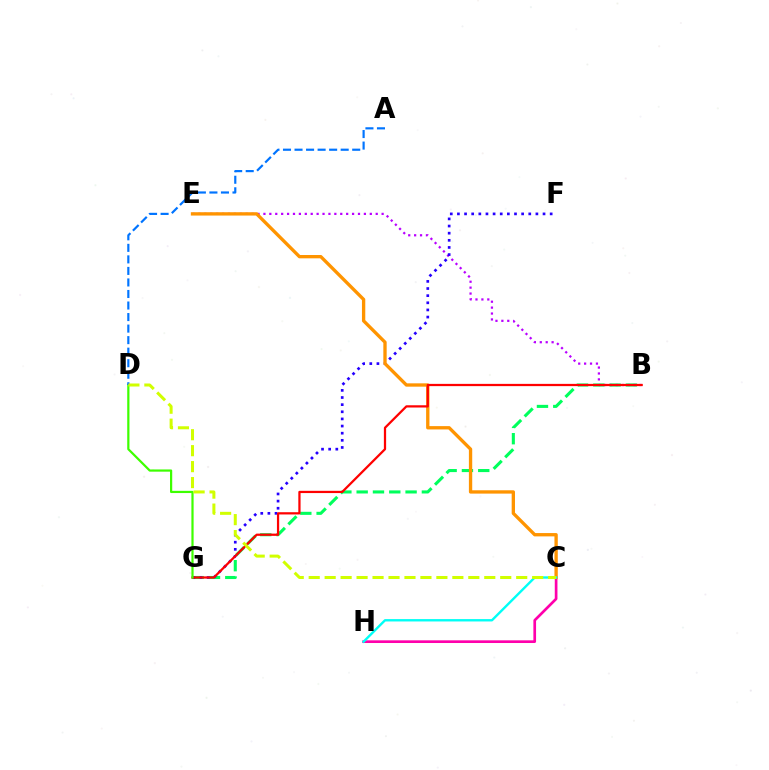{('B', 'G'): [{'color': '#00ff5c', 'line_style': 'dashed', 'thickness': 2.21}, {'color': '#ff0000', 'line_style': 'solid', 'thickness': 1.62}], ('C', 'H'): [{'color': '#ff00ac', 'line_style': 'solid', 'thickness': 1.93}, {'color': '#00fff6', 'line_style': 'solid', 'thickness': 1.71}], ('B', 'E'): [{'color': '#b900ff', 'line_style': 'dotted', 'thickness': 1.61}], ('F', 'G'): [{'color': '#2500ff', 'line_style': 'dotted', 'thickness': 1.94}], ('C', 'E'): [{'color': '#ff9400', 'line_style': 'solid', 'thickness': 2.4}], ('D', 'G'): [{'color': '#3dff00', 'line_style': 'solid', 'thickness': 1.6}], ('A', 'D'): [{'color': '#0074ff', 'line_style': 'dashed', 'thickness': 1.57}], ('C', 'D'): [{'color': '#d1ff00', 'line_style': 'dashed', 'thickness': 2.17}]}